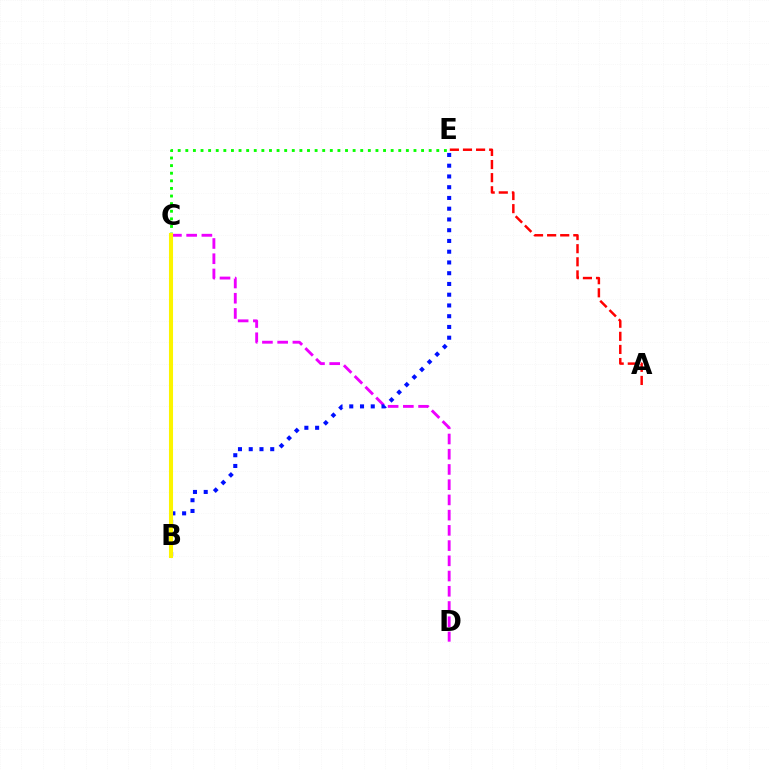{('C', 'D'): [{'color': '#ee00ff', 'line_style': 'dashed', 'thickness': 2.07}], ('C', 'E'): [{'color': '#08ff00', 'line_style': 'dotted', 'thickness': 2.07}], ('A', 'E'): [{'color': '#ff0000', 'line_style': 'dashed', 'thickness': 1.78}], ('B', 'C'): [{'color': '#00fff6', 'line_style': 'solid', 'thickness': 2.04}, {'color': '#fcf500', 'line_style': 'solid', 'thickness': 2.93}], ('B', 'E'): [{'color': '#0010ff', 'line_style': 'dotted', 'thickness': 2.92}]}